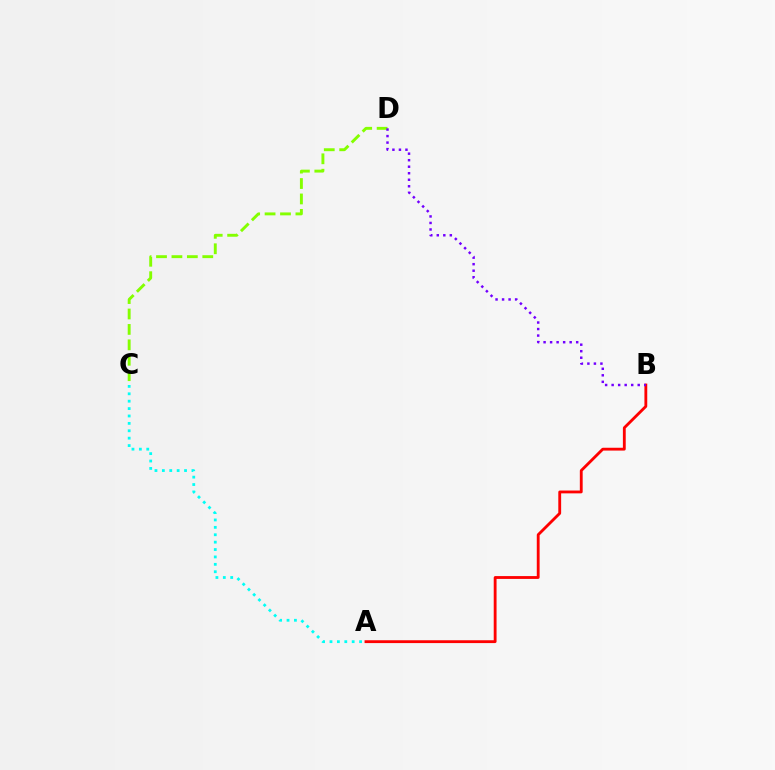{('A', 'B'): [{'color': '#ff0000', 'line_style': 'solid', 'thickness': 2.04}], ('A', 'C'): [{'color': '#00fff6', 'line_style': 'dotted', 'thickness': 2.01}], ('C', 'D'): [{'color': '#84ff00', 'line_style': 'dashed', 'thickness': 2.09}], ('B', 'D'): [{'color': '#7200ff', 'line_style': 'dotted', 'thickness': 1.77}]}